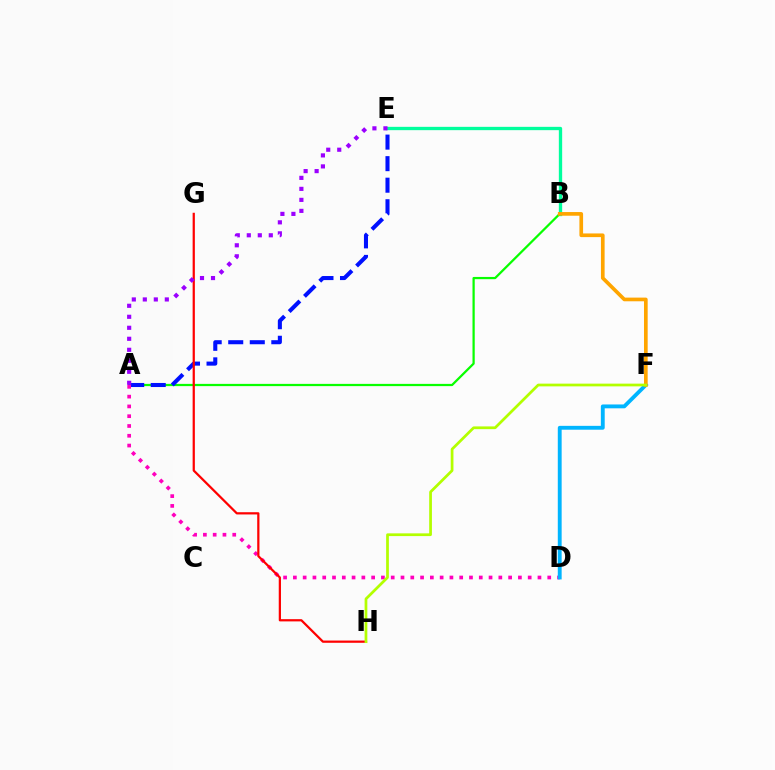{('B', 'E'): [{'color': '#00ff9d', 'line_style': 'solid', 'thickness': 2.39}], ('A', 'B'): [{'color': '#08ff00', 'line_style': 'solid', 'thickness': 1.61}], ('A', 'E'): [{'color': '#0010ff', 'line_style': 'dashed', 'thickness': 2.93}, {'color': '#9b00ff', 'line_style': 'dotted', 'thickness': 2.99}], ('A', 'D'): [{'color': '#ff00bd', 'line_style': 'dotted', 'thickness': 2.66}], ('G', 'H'): [{'color': '#ff0000', 'line_style': 'solid', 'thickness': 1.61}], ('D', 'F'): [{'color': '#00b5ff', 'line_style': 'solid', 'thickness': 2.78}], ('B', 'F'): [{'color': '#ffa500', 'line_style': 'solid', 'thickness': 2.64}], ('F', 'H'): [{'color': '#b3ff00', 'line_style': 'solid', 'thickness': 1.97}]}